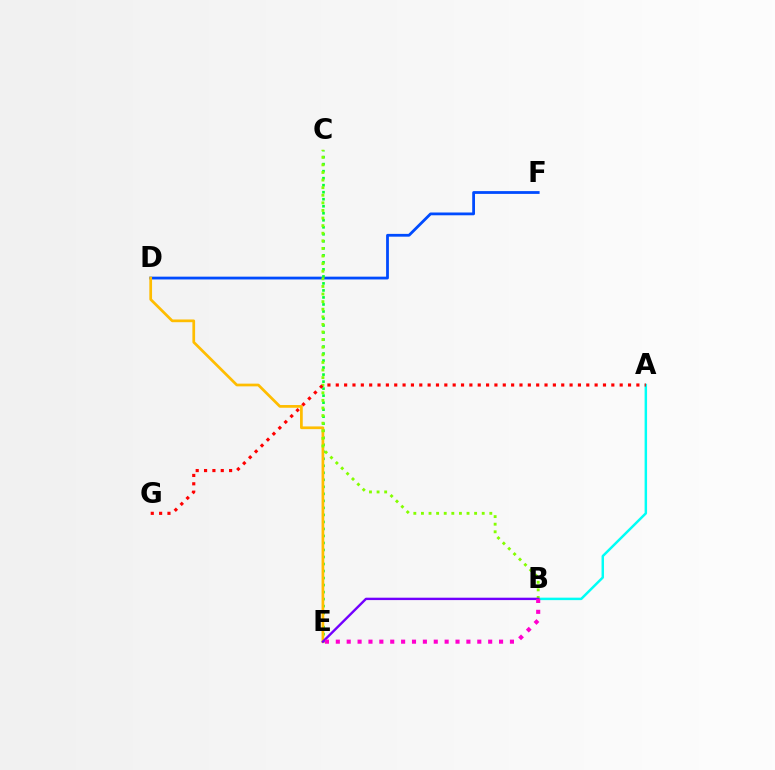{('A', 'B'): [{'color': '#00fff6', 'line_style': 'solid', 'thickness': 1.78}], ('D', 'F'): [{'color': '#004bff', 'line_style': 'solid', 'thickness': 2.01}], ('C', 'E'): [{'color': '#00ff39', 'line_style': 'dotted', 'thickness': 1.91}], ('D', 'E'): [{'color': '#ffbd00', 'line_style': 'solid', 'thickness': 1.96}], ('B', 'C'): [{'color': '#84ff00', 'line_style': 'dotted', 'thickness': 2.06}], ('A', 'G'): [{'color': '#ff0000', 'line_style': 'dotted', 'thickness': 2.27}], ('B', 'E'): [{'color': '#7200ff', 'line_style': 'solid', 'thickness': 1.72}, {'color': '#ff00cf', 'line_style': 'dotted', 'thickness': 2.96}]}